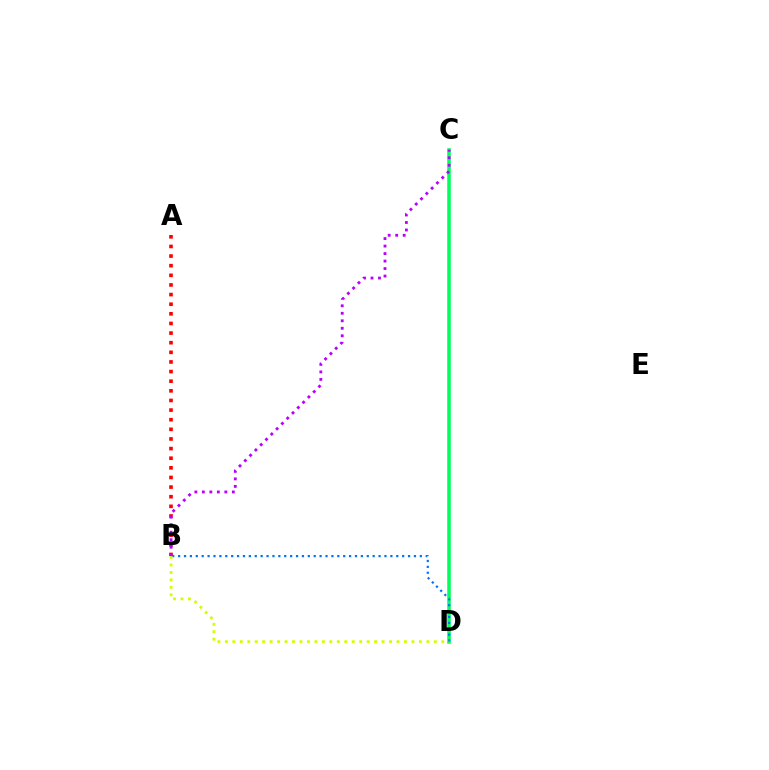{('A', 'B'): [{'color': '#ff0000', 'line_style': 'dotted', 'thickness': 2.62}], ('C', 'D'): [{'color': '#00ff5c', 'line_style': 'solid', 'thickness': 2.55}], ('B', 'D'): [{'color': '#0074ff', 'line_style': 'dotted', 'thickness': 1.6}, {'color': '#d1ff00', 'line_style': 'dotted', 'thickness': 2.03}], ('B', 'C'): [{'color': '#b900ff', 'line_style': 'dotted', 'thickness': 2.04}]}